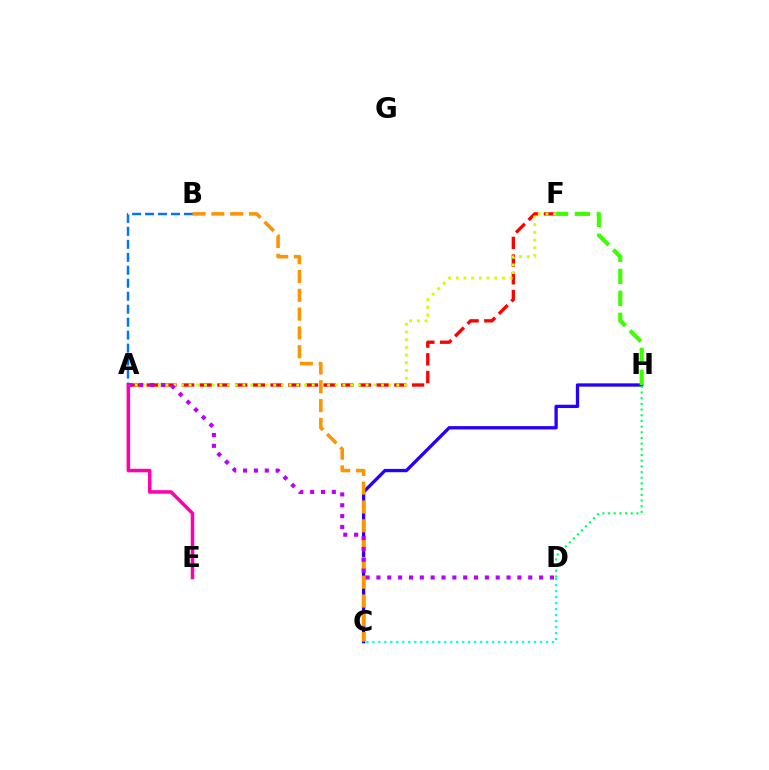{('A', 'B'): [{'color': '#0074ff', 'line_style': 'dashed', 'thickness': 1.76}], ('A', 'F'): [{'color': '#ff0000', 'line_style': 'dashed', 'thickness': 2.4}, {'color': '#d1ff00', 'line_style': 'dotted', 'thickness': 2.09}], ('C', 'H'): [{'color': '#2500ff', 'line_style': 'solid', 'thickness': 2.38}], ('D', 'H'): [{'color': '#00ff5c', 'line_style': 'dotted', 'thickness': 1.54}], ('C', 'D'): [{'color': '#00fff6', 'line_style': 'dotted', 'thickness': 1.63}], ('F', 'H'): [{'color': '#3dff00', 'line_style': 'dashed', 'thickness': 2.98}], ('B', 'C'): [{'color': '#ff9400', 'line_style': 'dashed', 'thickness': 2.56}], ('A', 'D'): [{'color': '#b900ff', 'line_style': 'dotted', 'thickness': 2.95}], ('A', 'E'): [{'color': '#ff00ac', 'line_style': 'solid', 'thickness': 2.53}]}